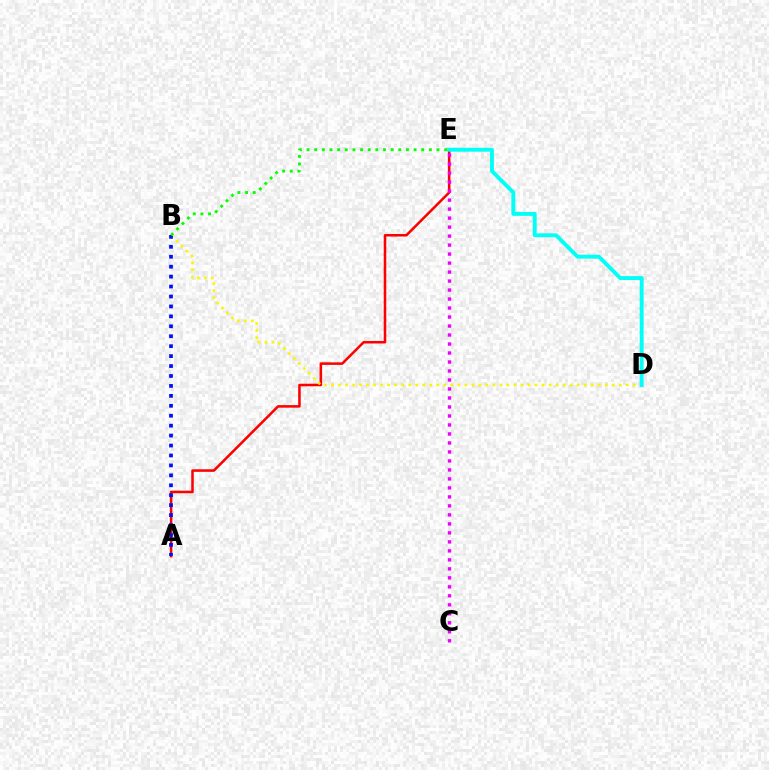{('A', 'E'): [{'color': '#ff0000', 'line_style': 'solid', 'thickness': 1.83}], ('B', 'D'): [{'color': '#fcf500', 'line_style': 'dotted', 'thickness': 1.91}], ('A', 'B'): [{'color': '#0010ff', 'line_style': 'dotted', 'thickness': 2.7}], ('D', 'E'): [{'color': '#00fff6', 'line_style': 'solid', 'thickness': 2.81}], ('C', 'E'): [{'color': '#ee00ff', 'line_style': 'dotted', 'thickness': 2.44}], ('B', 'E'): [{'color': '#08ff00', 'line_style': 'dotted', 'thickness': 2.08}]}